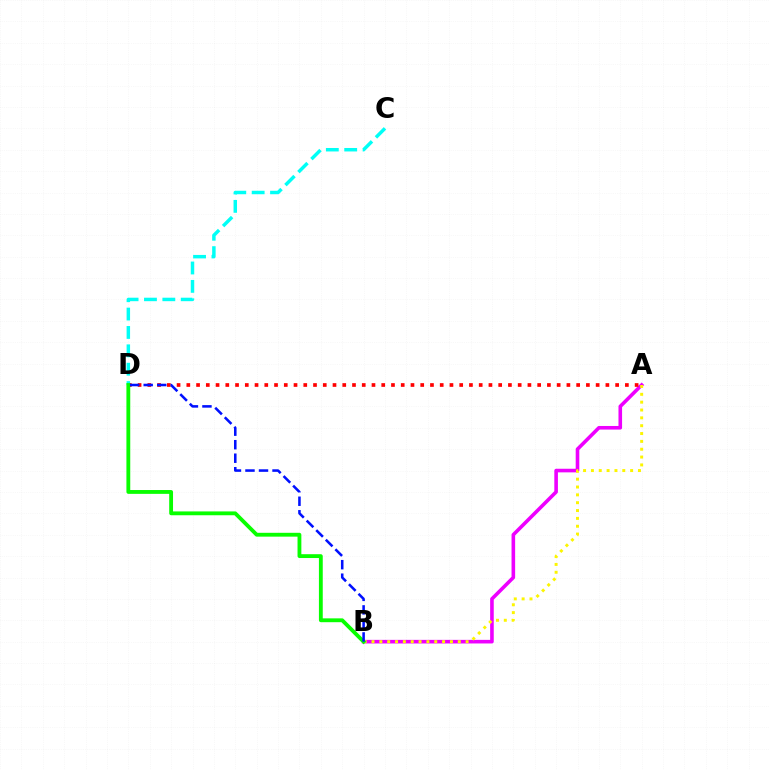{('A', 'B'): [{'color': '#ee00ff', 'line_style': 'solid', 'thickness': 2.59}, {'color': '#fcf500', 'line_style': 'dotted', 'thickness': 2.13}], ('A', 'D'): [{'color': '#ff0000', 'line_style': 'dotted', 'thickness': 2.65}], ('C', 'D'): [{'color': '#00fff6', 'line_style': 'dashed', 'thickness': 2.5}], ('B', 'D'): [{'color': '#08ff00', 'line_style': 'solid', 'thickness': 2.76}, {'color': '#0010ff', 'line_style': 'dashed', 'thickness': 1.84}]}